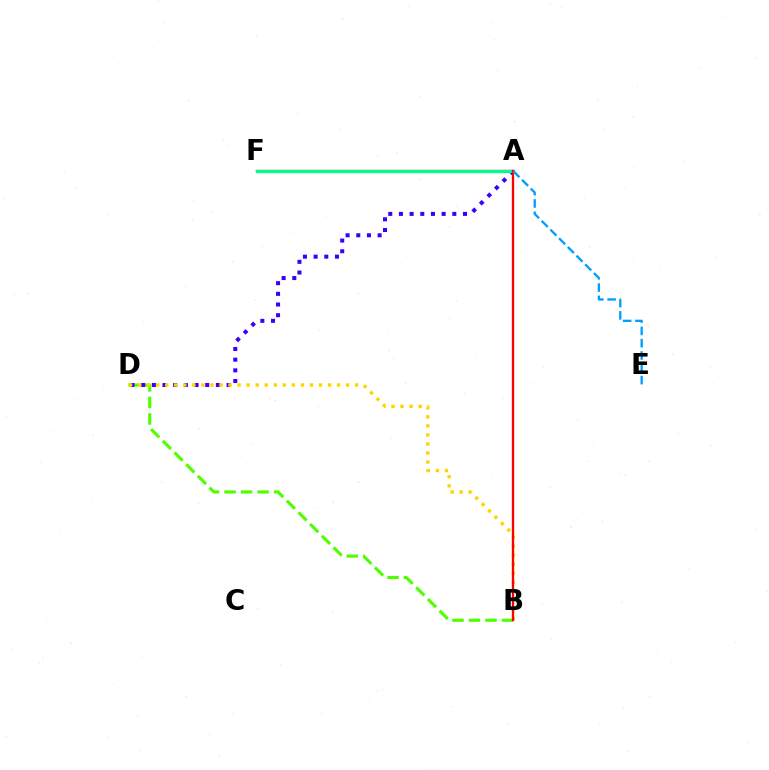{('B', 'D'): [{'color': '#4fff00', 'line_style': 'dashed', 'thickness': 2.25}, {'color': '#ffd500', 'line_style': 'dotted', 'thickness': 2.46}], ('A', 'D'): [{'color': '#3700ff', 'line_style': 'dotted', 'thickness': 2.9}], ('A', 'F'): [{'color': '#ff00ed', 'line_style': 'solid', 'thickness': 1.71}, {'color': '#00ff86', 'line_style': 'solid', 'thickness': 2.28}], ('A', 'B'): [{'color': '#ff0000', 'line_style': 'solid', 'thickness': 1.66}], ('A', 'E'): [{'color': '#009eff', 'line_style': 'dashed', 'thickness': 1.67}]}